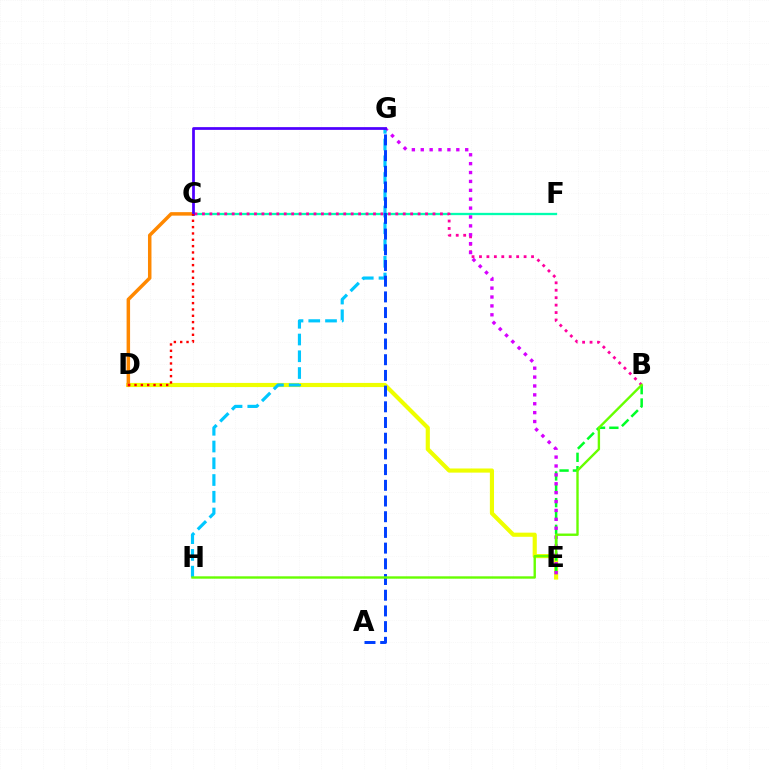{('C', 'F'): [{'color': '#00ffaf', 'line_style': 'solid', 'thickness': 1.66}], ('B', 'C'): [{'color': '#ff00a0', 'line_style': 'dotted', 'thickness': 2.02}], ('D', 'E'): [{'color': '#eeff00', 'line_style': 'solid', 'thickness': 2.98}], ('B', 'E'): [{'color': '#00ff27', 'line_style': 'dashed', 'thickness': 1.81}], ('C', 'D'): [{'color': '#ff8800', 'line_style': 'solid', 'thickness': 2.51}, {'color': '#ff0000', 'line_style': 'dotted', 'thickness': 1.72}], ('E', 'G'): [{'color': '#d600ff', 'line_style': 'dotted', 'thickness': 2.42}], ('G', 'H'): [{'color': '#00c7ff', 'line_style': 'dashed', 'thickness': 2.28}], ('A', 'G'): [{'color': '#003fff', 'line_style': 'dashed', 'thickness': 2.13}], ('C', 'G'): [{'color': '#4f00ff', 'line_style': 'solid', 'thickness': 1.98}], ('B', 'H'): [{'color': '#66ff00', 'line_style': 'solid', 'thickness': 1.72}]}